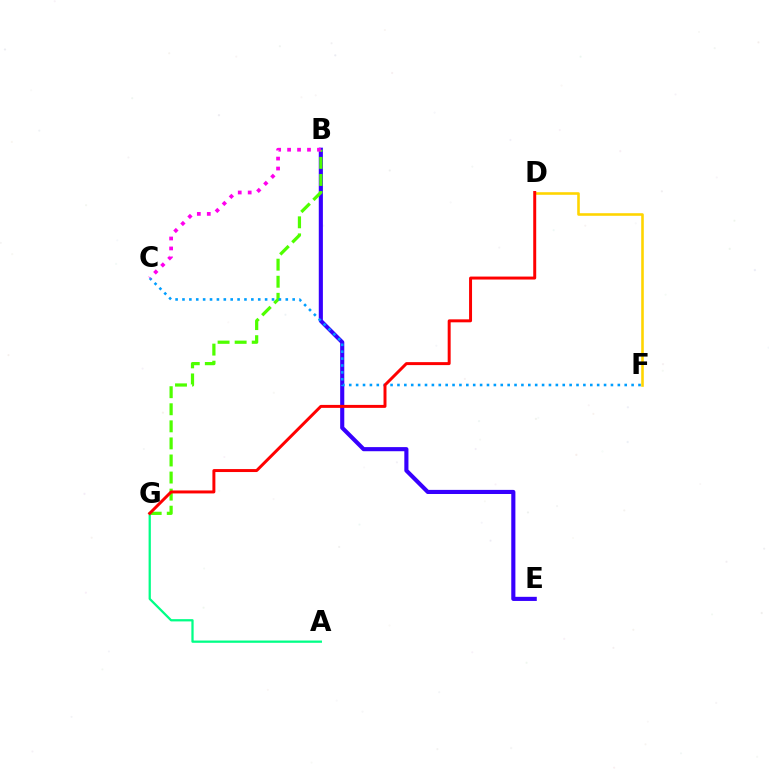{('B', 'E'): [{'color': '#3700ff', 'line_style': 'solid', 'thickness': 2.97}], ('B', 'G'): [{'color': '#4fff00', 'line_style': 'dashed', 'thickness': 2.32}], ('D', 'F'): [{'color': '#ffd500', 'line_style': 'solid', 'thickness': 1.86}], ('C', 'F'): [{'color': '#009eff', 'line_style': 'dotted', 'thickness': 1.87}], ('A', 'G'): [{'color': '#00ff86', 'line_style': 'solid', 'thickness': 1.63}], ('D', 'G'): [{'color': '#ff0000', 'line_style': 'solid', 'thickness': 2.14}], ('B', 'C'): [{'color': '#ff00ed', 'line_style': 'dotted', 'thickness': 2.7}]}